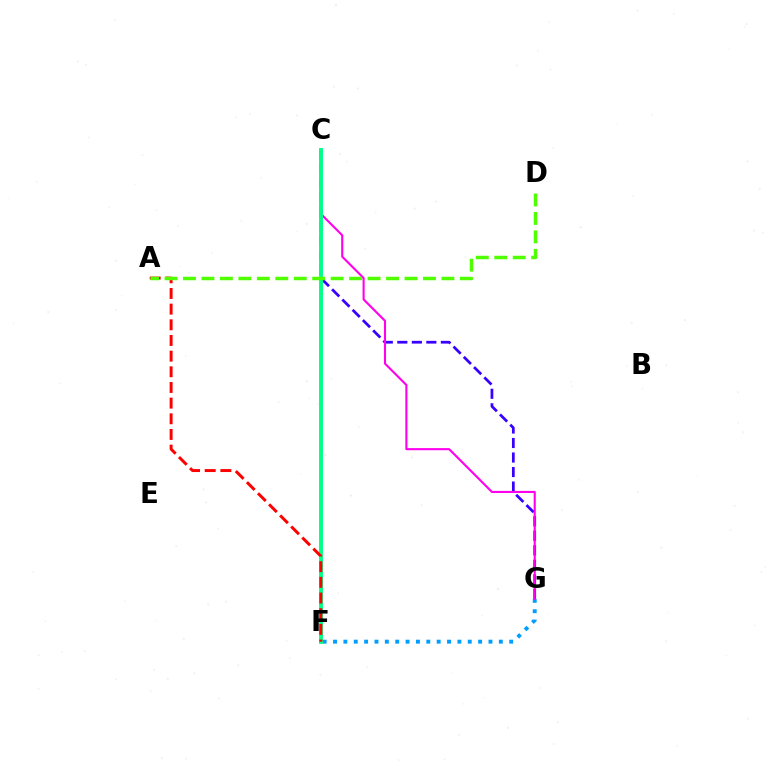{('C', 'F'): [{'color': '#ffd500', 'line_style': 'dotted', 'thickness': 1.53}, {'color': '#00ff86', 'line_style': 'solid', 'thickness': 2.8}], ('F', 'G'): [{'color': '#009eff', 'line_style': 'dotted', 'thickness': 2.82}], ('C', 'G'): [{'color': '#3700ff', 'line_style': 'dashed', 'thickness': 1.97}, {'color': '#ff00ed', 'line_style': 'solid', 'thickness': 1.51}], ('A', 'F'): [{'color': '#ff0000', 'line_style': 'dashed', 'thickness': 2.13}], ('A', 'D'): [{'color': '#4fff00', 'line_style': 'dashed', 'thickness': 2.51}]}